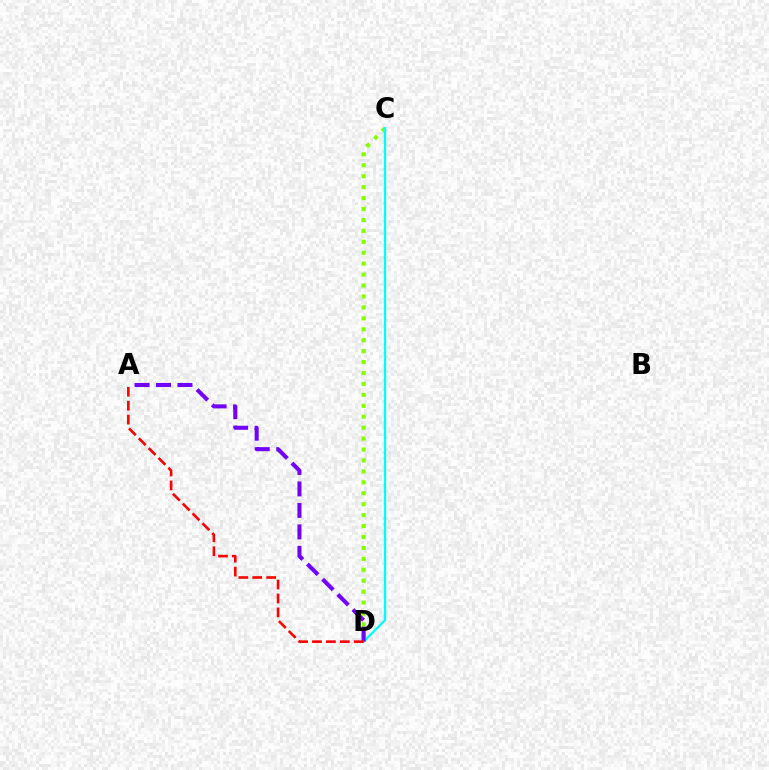{('C', 'D'): [{'color': '#84ff00', 'line_style': 'dotted', 'thickness': 2.97}, {'color': '#00fff6', 'line_style': 'solid', 'thickness': 1.69}], ('A', 'D'): [{'color': '#7200ff', 'line_style': 'dashed', 'thickness': 2.92}, {'color': '#ff0000', 'line_style': 'dashed', 'thickness': 1.89}]}